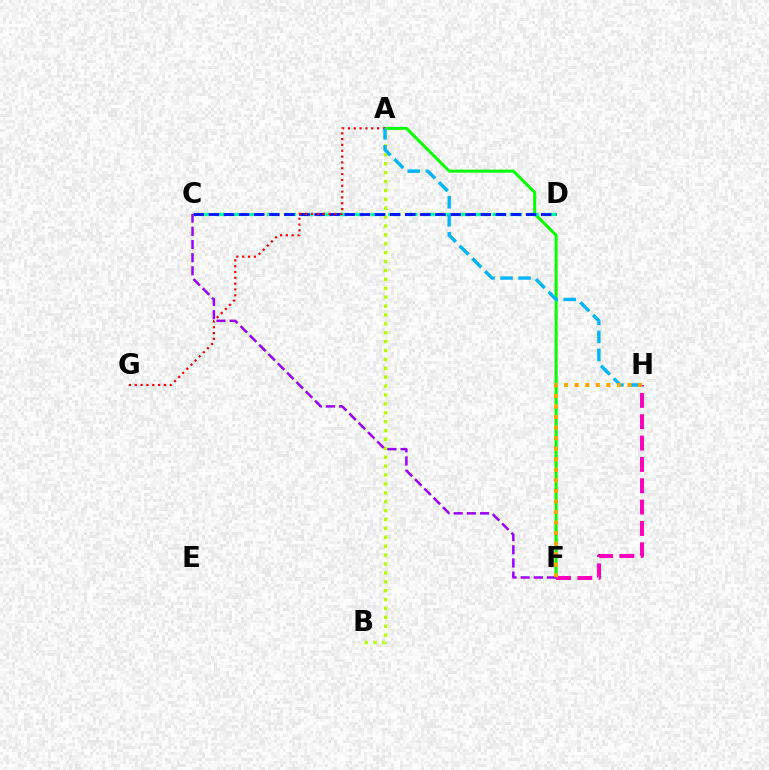{('A', 'F'): [{'color': '#08ff00', 'line_style': 'solid', 'thickness': 2.16}], ('A', 'B'): [{'color': '#b3ff00', 'line_style': 'dotted', 'thickness': 2.42}], ('C', 'D'): [{'color': '#00ff9d', 'line_style': 'dashed', 'thickness': 2.36}, {'color': '#0010ff', 'line_style': 'dashed', 'thickness': 2.05}], ('C', 'F'): [{'color': '#9b00ff', 'line_style': 'dashed', 'thickness': 1.79}], ('A', 'G'): [{'color': '#ff0000', 'line_style': 'dotted', 'thickness': 1.58}], ('A', 'H'): [{'color': '#00b5ff', 'line_style': 'dashed', 'thickness': 2.45}], ('F', 'H'): [{'color': '#ff00bd', 'line_style': 'dashed', 'thickness': 2.9}, {'color': '#ffa500', 'line_style': 'dotted', 'thickness': 2.87}]}